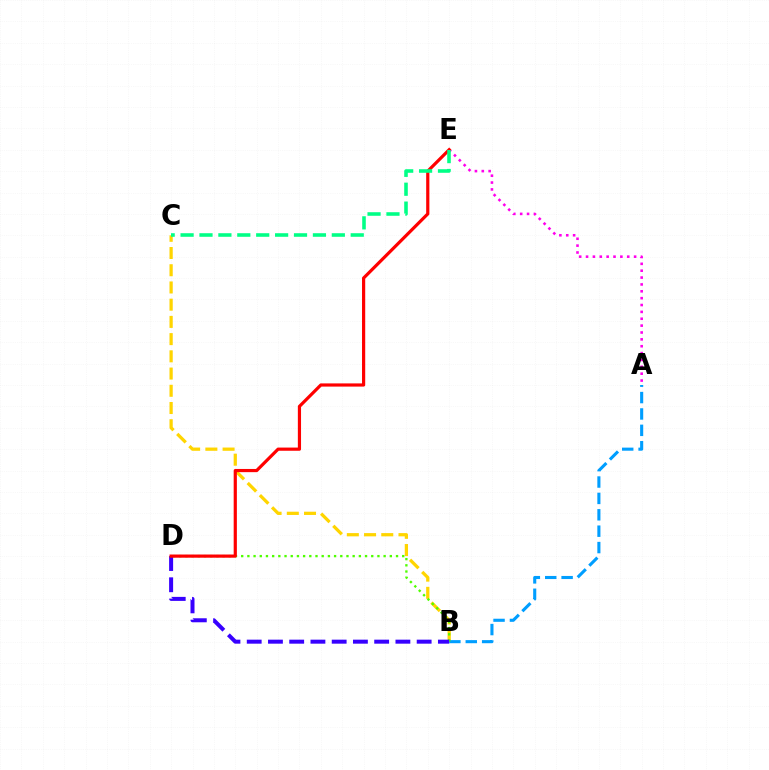{('B', 'C'): [{'color': '#ffd500', 'line_style': 'dashed', 'thickness': 2.34}], ('A', 'B'): [{'color': '#009eff', 'line_style': 'dashed', 'thickness': 2.23}], ('B', 'D'): [{'color': '#4fff00', 'line_style': 'dotted', 'thickness': 1.68}, {'color': '#3700ff', 'line_style': 'dashed', 'thickness': 2.89}], ('A', 'E'): [{'color': '#ff00ed', 'line_style': 'dotted', 'thickness': 1.87}], ('D', 'E'): [{'color': '#ff0000', 'line_style': 'solid', 'thickness': 2.3}], ('C', 'E'): [{'color': '#00ff86', 'line_style': 'dashed', 'thickness': 2.57}]}